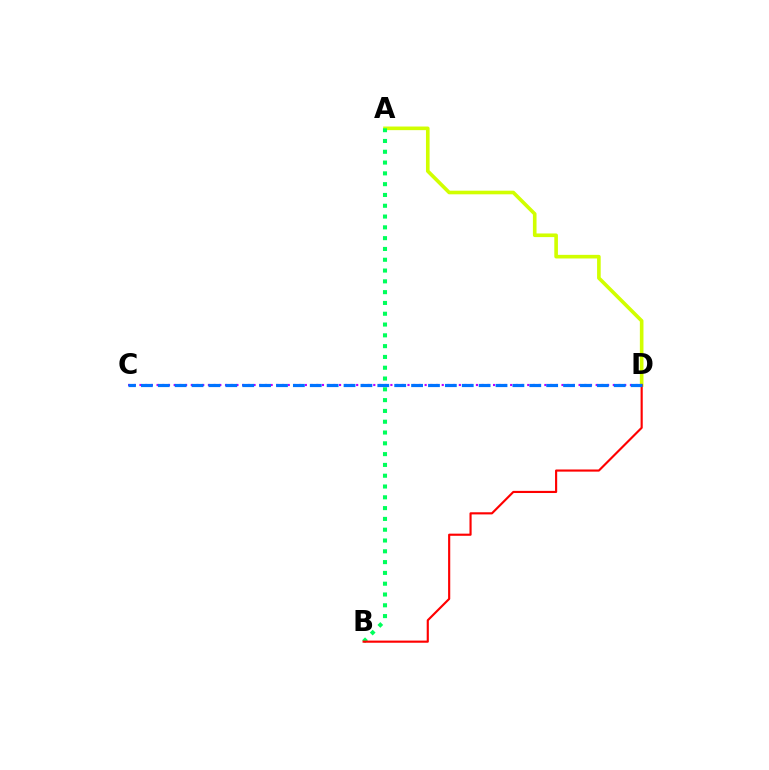{('A', 'D'): [{'color': '#d1ff00', 'line_style': 'solid', 'thickness': 2.61}], ('A', 'B'): [{'color': '#00ff5c', 'line_style': 'dotted', 'thickness': 2.93}], ('C', 'D'): [{'color': '#b900ff', 'line_style': 'dotted', 'thickness': 1.55}, {'color': '#0074ff', 'line_style': 'dashed', 'thickness': 2.29}], ('B', 'D'): [{'color': '#ff0000', 'line_style': 'solid', 'thickness': 1.54}]}